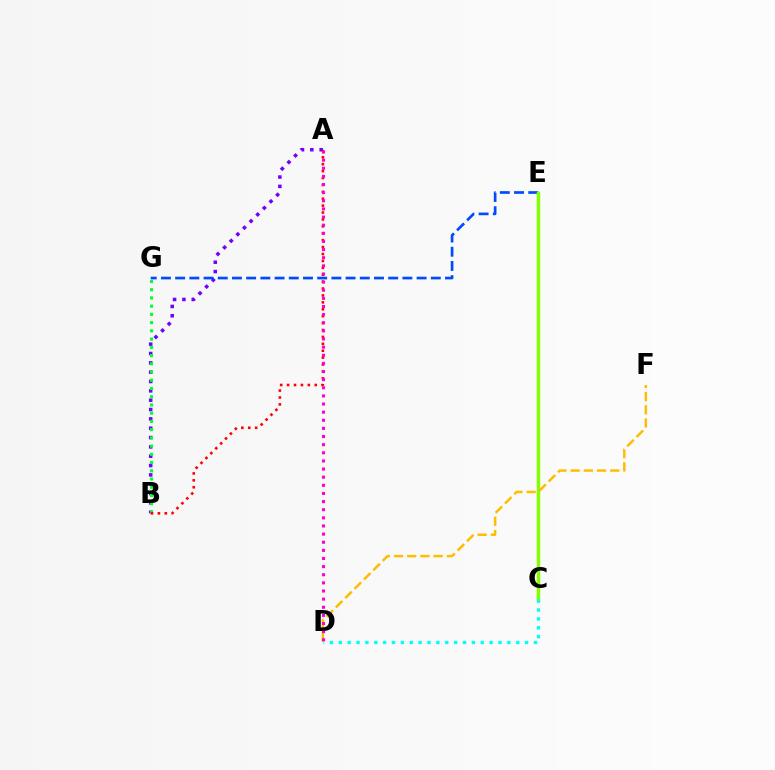{('A', 'B'): [{'color': '#7200ff', 'line_style': 'dotted', 'thickness': 2.54}, {'color': '#ff0000', 'line_style': 'dotted', 'thickness': 1.88}], ('B', 'G'): [{'color': '#00ff39', 'line_style': 'dotted', 'thickness': 2.24}], ('E', 'G'): [{'color': '#004bff', 'line_style': 'dashed', 'thickness': 1.93}], ('C', 'E'): [{'color': '#84ff00', 'line_style': 'solid', 'thickness': 2.48}], ('C', 'D'): [{'color': '#00fff6', 'line_style': 'dotted', 'thickness': 2.41}], ('D', 'F'): [{'color': '#ffbd00', 'line_style': 'dashed', 'thickness': 1.79}], ('A', 'D'): [{'color': '#ff00cf', 'line_style': 'dotted', 'thickness': 2.21}]}